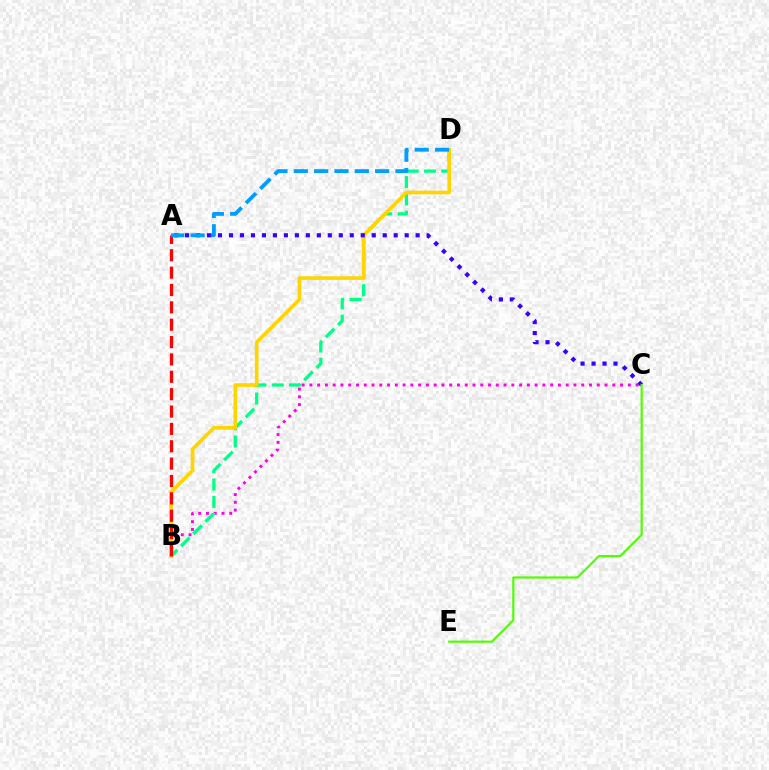{('B', 'C'): [{'color': '#ff00ed', 'line_style': 'dotted', 'thickness': 2.11}], ('B', 'D'): [{'color': '#00ff86', 'line_style': 'dashed', 'thickness': 2.35}, {'color': '#ffd500', 'line_style': 'solid', 'thickness': 2.62}], ('A', 'B'): [{'color': '#ff0000', 'line_style': 'dashed', 'thickness': 2.36}], ('A', 'C'): [{'color': '#3700ff', 'line_style': 'dotted', 'thickness': 2.98}], ('C', 'E'): [{'color': '#4fff00', 'line_style': 'solid', 'thickness': 1.58}], ('A', 'D'): [{'color': '#009eff', 'line_style': 'dashed', 'thickness': 2.76}]}